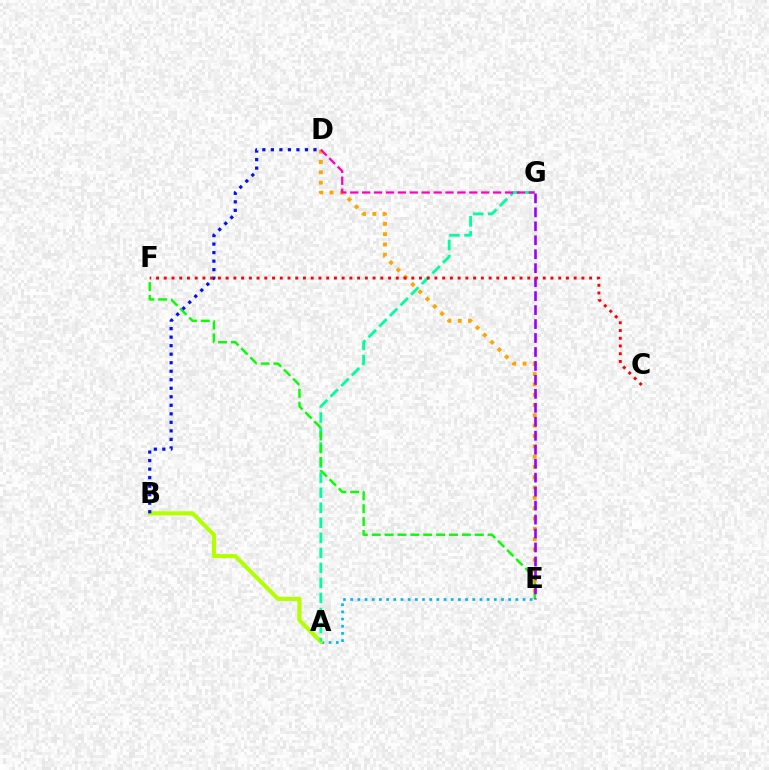{('A', 'E'): [{'color': '#00b5ff', 'line_style': 'dotted', 'thickness': 1.95}], ('A', 'B'): [{'color': '#b3ff00', 'line_style': 'solid', 'thickness': 2.95}], ('A', 'G'): [{'color': '#00ff9d', 'line_style': 'dashed', 'thickness': 2.04}], ('E', 'F'): [{'color': '#08ff00', 'line_style': 'dashed', 'thickness': 1.75}], ('D', 'E'): [{'color': '#ffa500', 'line_style': 'dotted', 'thickness': 2.8}], ('E', 'G'): [{'color': '#9b00ff', 'line_style': 'dashed', 'thickness': 1.9}], ('B', 'D'): [{'color': '#0010ff', 'line_style': 'dotted', 'thickness': 2.31}], ('D', 'G'): [{'color': '#ff00bd', 'line_style': 'dashed', 'thickness': 1.62}], ('C', 'F'): [{'color': '#ff0000', 'line_style': 'dotted', 'thickness': 2.1}]}